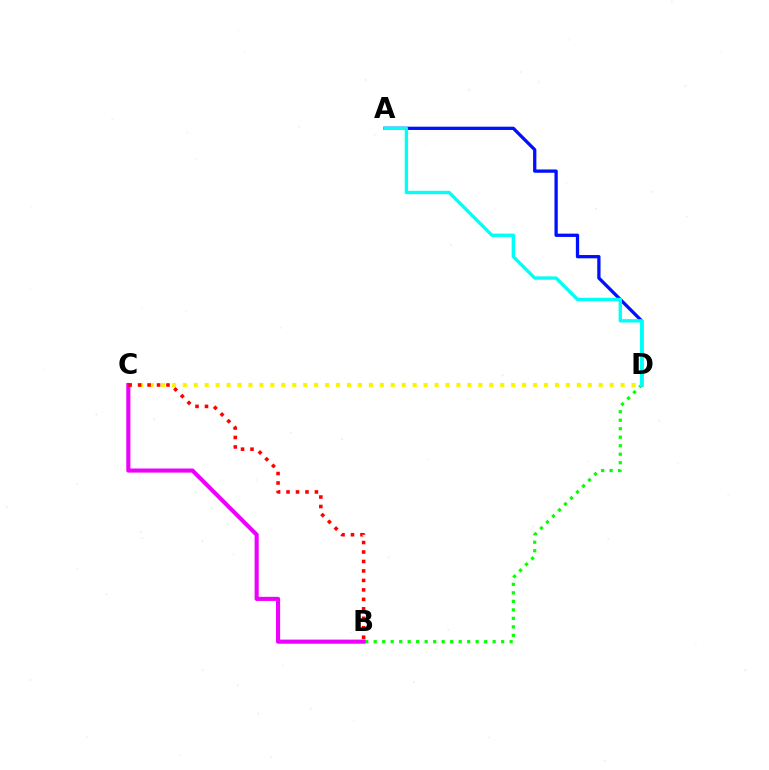{('A', 'D'): [{'color': '#0010ff', 'line_style': 'solid', 'thickness': 2.36}, {'color': '#00fff6', 'line_style': 'solid', 'thickness': 2.42}], ('B', 'D'): [{'color': '#08ff00', 'line_style': 'dotted', 'thickness': 2.31}], ('C', 'D'): [{'color': '#fcf500', 'line_style': 'dotted', 'thickness': 2.97}], ('B', 'C'): [{'color': '#ee00ff', 'line_style': 'solid', 'thickness': 2.96}, {'color': '#ff0000', 'line_style': 'dotted', 'thickness': 2.57}]}